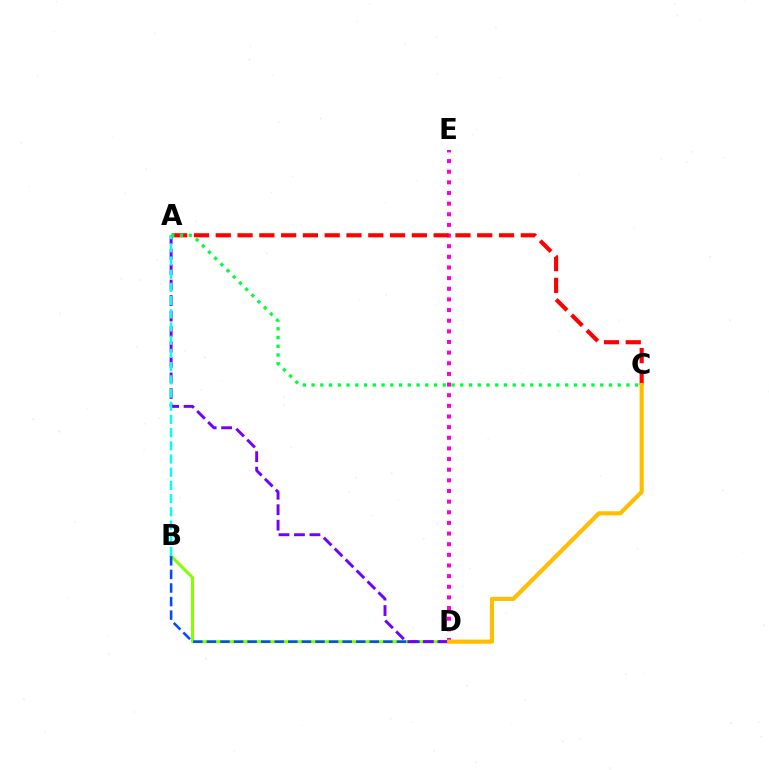{('D', 'E'): [{'color': '#ff00cf', 'line_style': 'dotted', 'thickness': 2.89}], ('B', 'D'): [{'color': '#84ff00', 'line_style': 'solid', 'thickness': 2.17}, {'color': '#004bff', 'line_style': 'dashed', 'thickness': 1.84}], ('A', 'C'): [{'color': '#ff0000', 'line_style': 'dashed', 'thickness': 2.96}, {'color': '#00ff39', 'line_style': 'dotted', 'thickness': 2.38}], ('A', 'D'): [{'color': '#7200ff', 'line_style': 'dashed', 'thickness': 2.1}], ('A', 'B'): [{'color': '#00fff6', 'line_style': 'dashed', 'thickness': 1.79}], ('C', 'D'): [{'color': '#ffbd00', 'line_style': 'solid', 'thickness': 2.97}]}